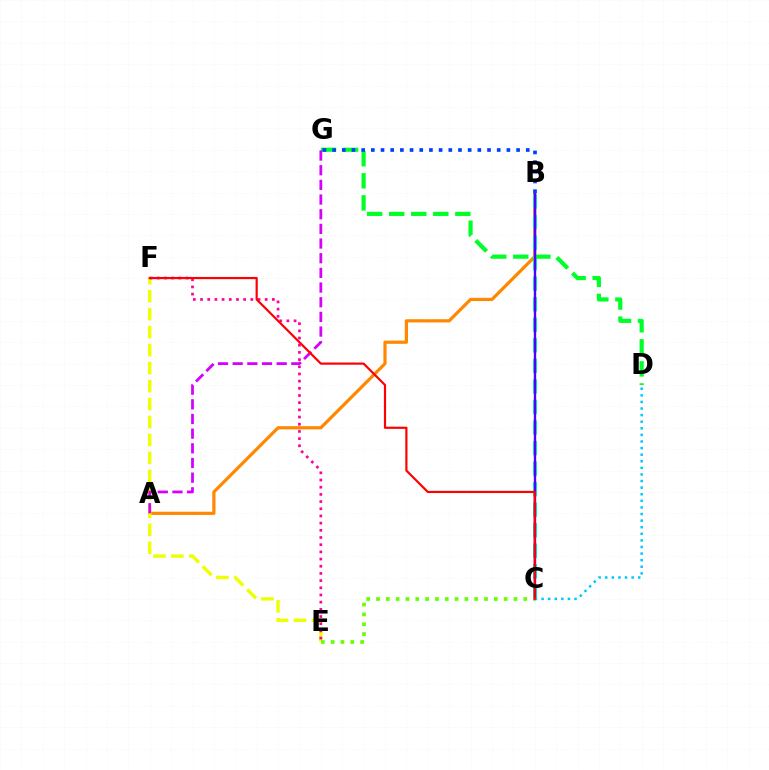{('A', 'B'): [{'color': '#ff8800', 'line_style': 'solid', 'thickness': 2.31}], ('E', 'F'): [{'color': '#eeff00', 'line_style': 'dashed', 'thickness': 2.44}, {'color': '#ff00a0', 'line_style': 'dotted', 'thickness': 1.95}], ('B', 'C'): [{'color': '#00ffaf', 'line_style': 'dashed', 'thickness': 2.79}, {'color': '#4f00ff', 'line_style': 'solid', 'thickness': 1.71}], ('D', 'G'): [{'color': '#00ff27', 'line_style': 'dashed', 'thickness': 3.0}], ('C', 'E'): [{'color': '#66ff00', 'line_style': 'dotted', 'thickness': 2.67}], ('C', 'D'): [{'color': '#00c7ff', 'line_style': 'dotted', 'thickness': 1.79}], ('A', 'G'): [{'color': '#d600ff', 'line_style': 'dashed', 'thickness': 1.99}], ('B', 'G'): [{'color': '#003fff', 'line_style': 'dotted', 'thickness': 2.63}], ('C', 'F'): [{'color': '#ff0000', 'line_style': 'solid', 'thickness': 1.57}]}